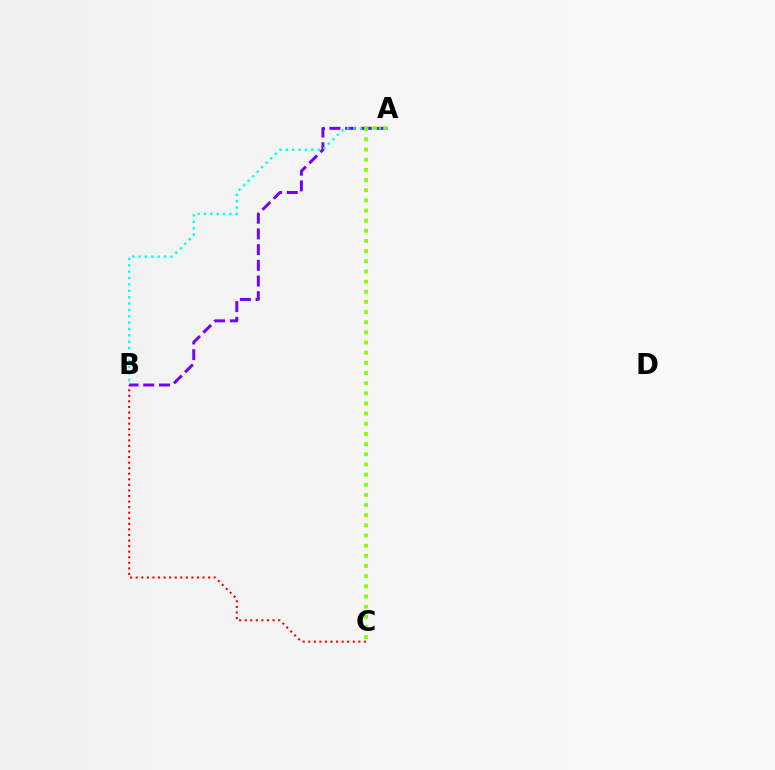{('B', 'C'): [{'color': '#ff0000', 'line_style': 'dotted', 'thickness': 1.51}], ('A', 'B'): [{'color': '#7200ff', 'line_style': 'dashed', 'thickness': 2.13}, {'color': '#00fff6', 'line_style': 'dotted', 'thickness': 1.73}], ('A', 'C'): [{'color': '#84ff00', 'line_style': 'dotted', 'thickness': 2.76}]}